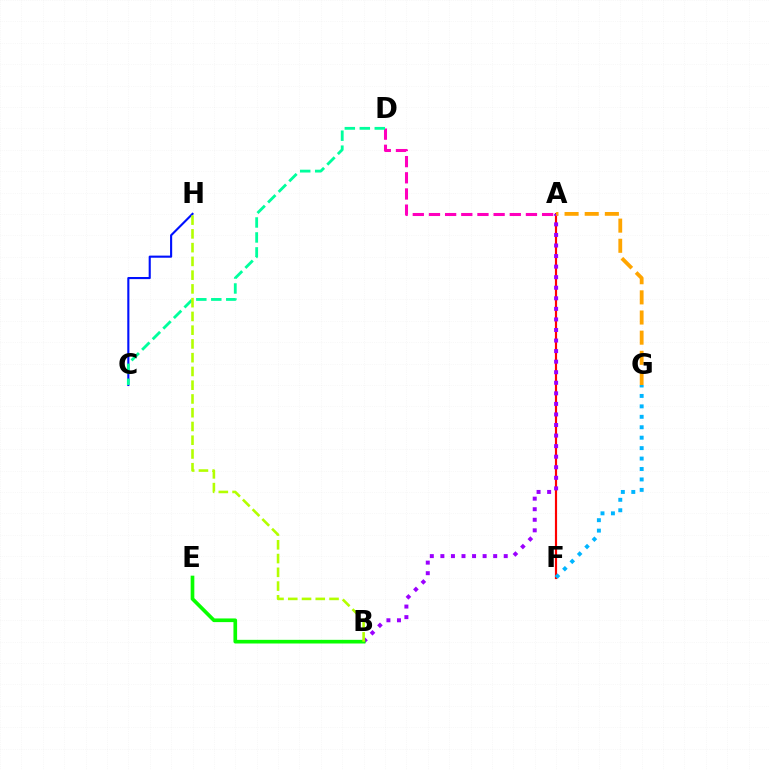{('A', 'F'): [{'color': '#ff0000', 'line_style': 'solid', 'thickness': 1.56}], ('C', 'H'): [{'color': '#0010ff', 'line_style': 'solid', 'thickness': 1.52}], ('A', 'B'): [{'color': '#9b00ff', 'line_style': 'dotted', 'thickness': 2.87}], ('A', 'D'): [{'color': '#ff00bd', 'line_style': 'dashed', 'thickness': 2.2}], ('B', 'E'): [{'color': '#08ff00', 'line_style': 'solid', 'thickness': 2.64}], ('A', 'G'): [{'color': '#ffa500', 'line_style': 'dashed', 'thickness': 2.74}], ('C', 'D'): [{'color': '#00ff9d', 'line_style': 'dashed', 'thickness': 2.03}], ('B', 'H'): [{'color': '#b3ff00', 'line_style': 'dashed', 'thickness': 1.87}], ('F', 'G'): [{'color': '#00b5ff', 'line_style': 'dotted', 'thickness': 2.84}]}